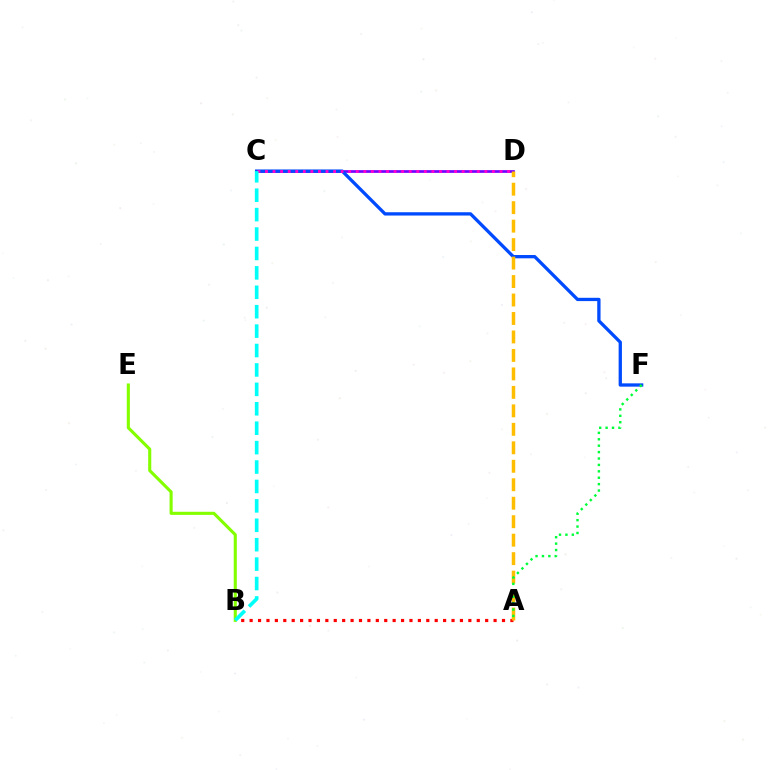{('A', 'B'): [{'color': '#ff0000', 'line_style': 'dotted', 'thickness': 2.29}], ('C', 'D'): [{'color': '#7200ff', 'line_style': 'solid', 'thickness': 1.94}, {'color': '#ff00cf', 'line_style': 'dotted', 'thickness': 2.06}], ('C', 'F'): [{'color': '#004bff', 'line_style': 'solid', 'thickness': 2.37}], ('A', 'D'): [{'color': '#ffbd00', 'line_style': 'dashed', 'thickness': 2.51}], ('A', 'F'): [{'color': '#00ff39', 'line_style': 'dotted', 'thickness': 1.74}], ('B', 'E'): [{'color': '#84ff00', 'line_style': 'solid', 'thickness': 2.23}], ('B', 'C'): [{'color': '#00fff6', 'line_style': 'dashed', 'thickness': 2.64}]}